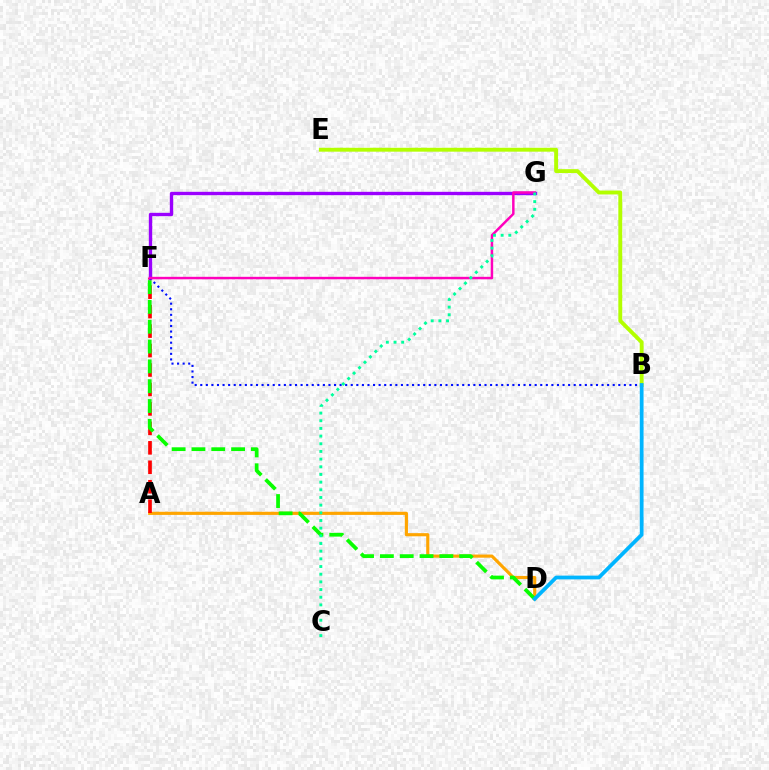{('A', 'D'): [{'color': '#ffa500', 'line_style': 'solid', 'thickness': 2.26}], ('B', 'E'): [{'color': '#b3ff00', 'line_style': 'solid', 'thickness': 2.8}], ('A', 'F'): [{'color': '#ff0000', 'line_style': 'dashed', 'thickness': 2.64}], ('D', 'F'): [{'color': '#08ff00', 'line_style': 'dashed', 'thickness': 2.69}], ('F', 'G'): [{'color': '#9b00ff', 'line_style': 'solid', 'thickness': 2.42}, {'color': '#ff00bd', 'line_style': 'solid', 'thickness': 1.78}], ('B', 'F'): [{'color': '#0010ff', 'line_style': 'dotted', 'thickness': 1.51}], ('B', 'D'): [{'color': '#00b5ff', 'line_style': 'solid', 'thickness': 2.71}], ('C', 'G'): [{'color': '#00ff9d', 'line_style': 'dotted', 'thickness': 2.08}]}